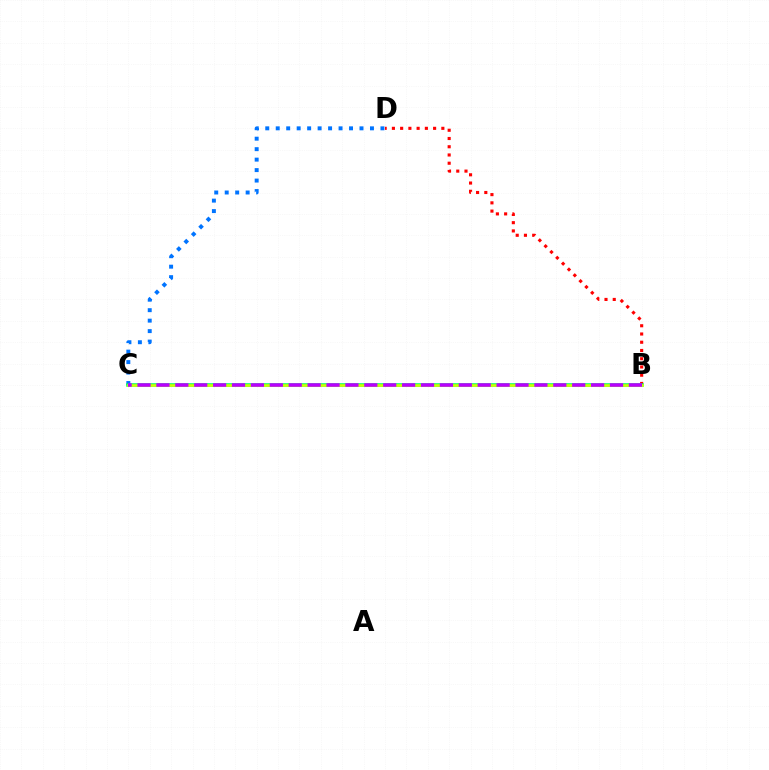{('C', 'D'): [{'color': '#0074ff', 'line_style': 'dotted', 'thickness': 2.85}], ('B', 'D'): [{'color': '#ff0000', 'line_style': 'dotted', 'thickness': 2.24}], ('B', 'C'): [{'color': '#00ff5c', 'line_style': 'solid', 'thickness': 2.55}, {'color': '#d1ff00', 'line_style': 'solid', 'thickness': 1.87}, {'color': '#b900ff', 'line_style': 'dashed', 'thickness': 2.57}]}